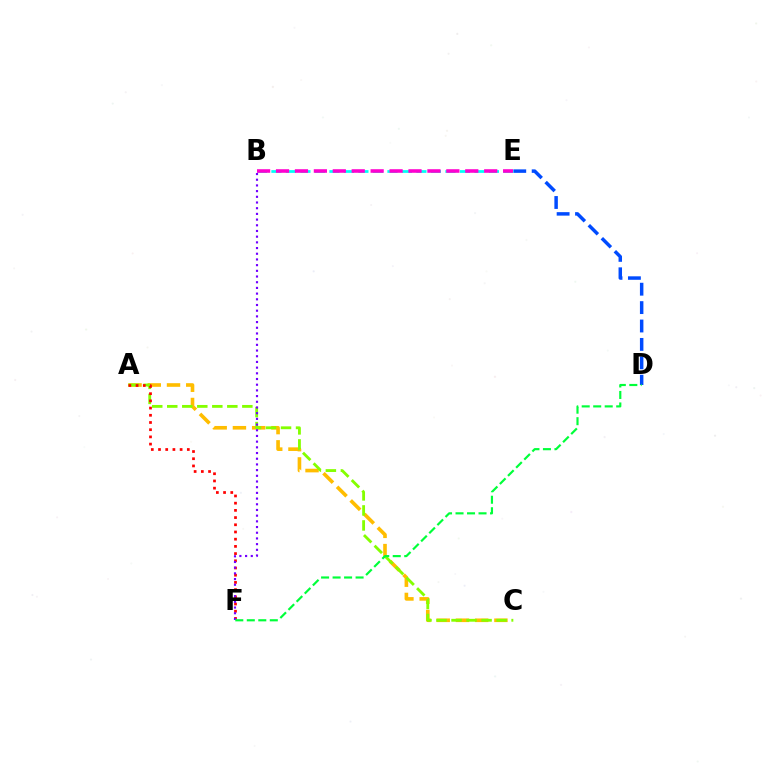{('A', 'C'): [{'color': '#ffbd00', 'line_style': 'dashed', 'thickness': 2.61}, {'color': '#84ff00', 'line_style': 'dashed', 'thickness': 2.04}], ('D', 'E'): [{'color': '#004bff', 'line_style': 'dashed', 'thickness': 2.5}], ('A', 'F'): [{'color': '#ff0000', 'line_style': 'dotted', 'thickness': 1.96}], ('B', 'E'): [{'color': '#00fff6', 'line_style': 'dashed', 'thickness': 1.97}, {'color': '#ff00cf', 'line_style': 'dashed', 'thickness': 2.57}], ('B', 'F'): [{'color': '#7200ff', 'line_style': 'dotted', 'thickness': 1.55}], ('D', 'F'): [{'color': '#00ff39', 'line_style': 'dashed', 'thickness': 1.56}]}